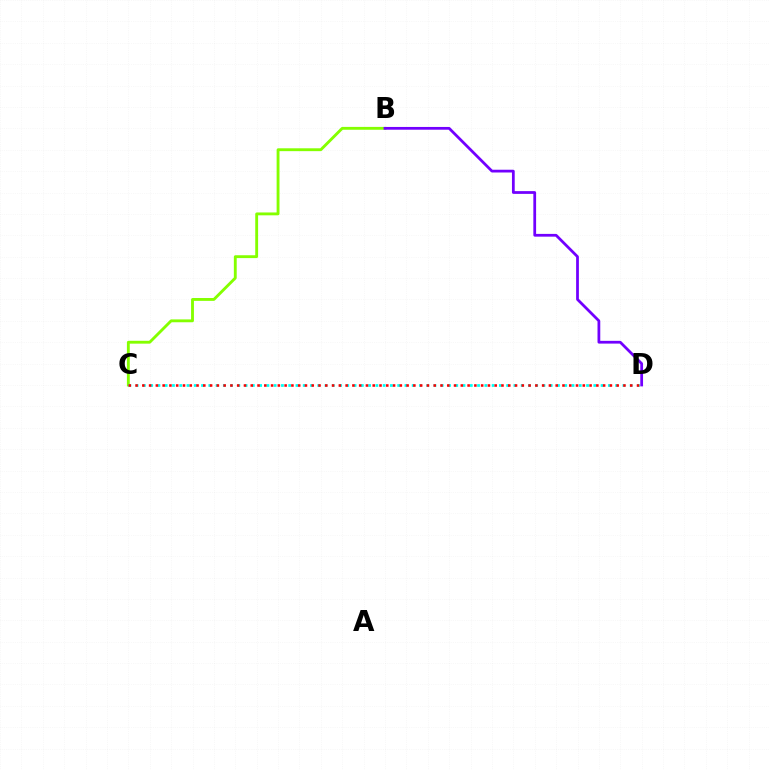{('B', 'C'): [{'color': '#84ff00', 'line_style': 'solid', 'thickness': 2.06}], ('B', 'D'): [{'color': '#7200ff', 'line_style': 'solid', 'thickness': 1.99}], ('C', 'D'): [{'color': '#00fff6', 'line_style': 'dotted', 'thickness': 1.97}, {'color': '#ff0000', 'line_style': 'dotted', 'thickness': 1.84}]}